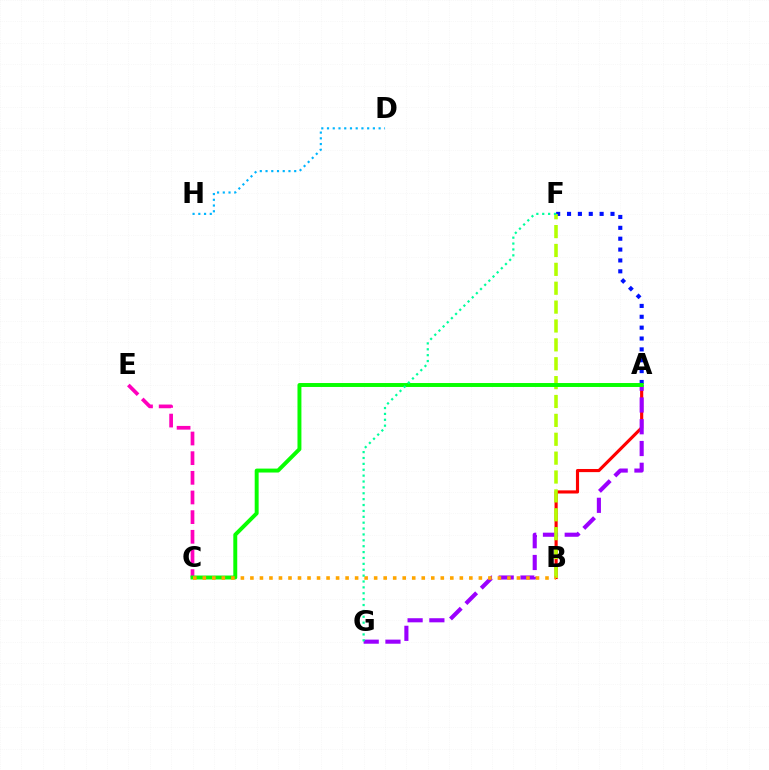{('A', 'B'): [{'color': '#ff0000', 'line_style': 'solid', 'thickness': 2.26}], ('A', 'G'): [{'color': '#9b00ff', 'line_style': 'dashed', 'thickness': 2.96}], ('A', 'F'): [{'color': '#0010ff', 'line_style': 'dotted', 'thickness': 2.95}], ('B', 'F'): [{'color': '#b3ff00', 'line_style': 'dashed', 'thickness': 2.56}], ('C', 'E'): [{'color': '#ff00bd', 'line_style': 'dashed', 'thickness': 2.67}], ('A', 'C'): [{'color': '#08ff00', 'line_style': 'solid', 'thickness': 2.83}], ('B', 'C'): [{'color': '#ffa500', 'line_style': 'dotted', 'thickness': 2.59}], ('D', 'H'): [{'color': '#00b5ff', 'line_style': 'dotted', 'thickness': 1.56}], ('F', 'G'): [{'color': '#00ff9d', 'line_style': 'dotted', 'thickness': 1.6}]}